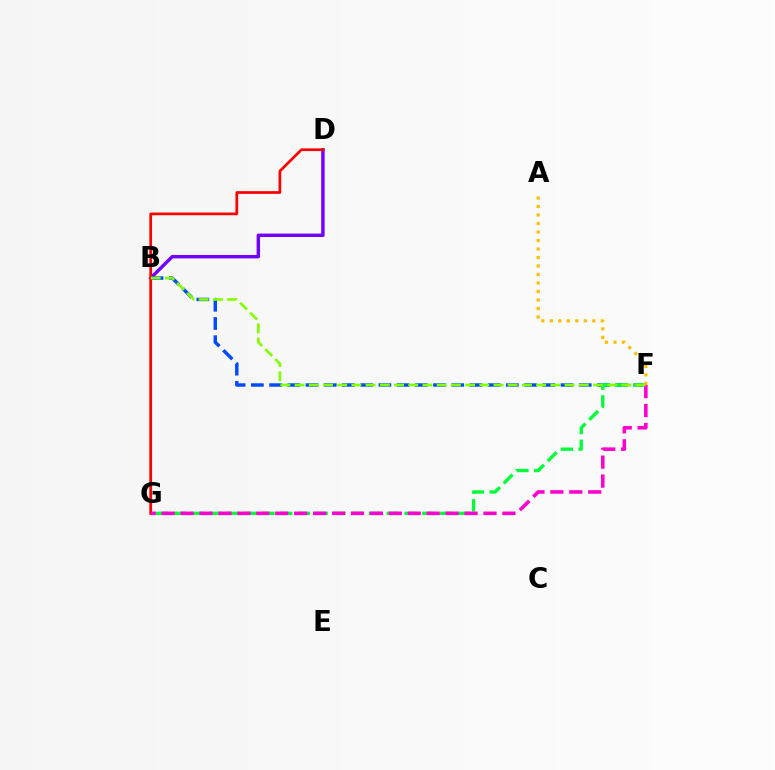{('B', 'D'): [{'color': '#7200ff', 'line_style': 'solid', 'thickness': 2.47}], ('B', 'F'): [{'color': '#004bff', 'line_style': 'dashed', 'thickness': 2.47}, {'color': '#84ff00', 'line_style': 'dashed', 'thickness': 1.93}], ('F', 'G'): [{'color': '#00ff39', 'line_style': 'dashed', 'thickness': 2.41}, {'color': '#ff00cf', 'line_style': 'dashed', 'thickness': 2.57}], ('B', 'G'): [{'color': '#00fff6', 'line_style': 'solid', 'thickness': 1.63}], ('D', 'G'): [{'color': '#ff0000', 'line_style': 'solid', 'thickness': 1.96}], ('A', 'F'): [{'color': '#ffbd00', 'line_style': 'dotted', 'thickness': 2.31}]}